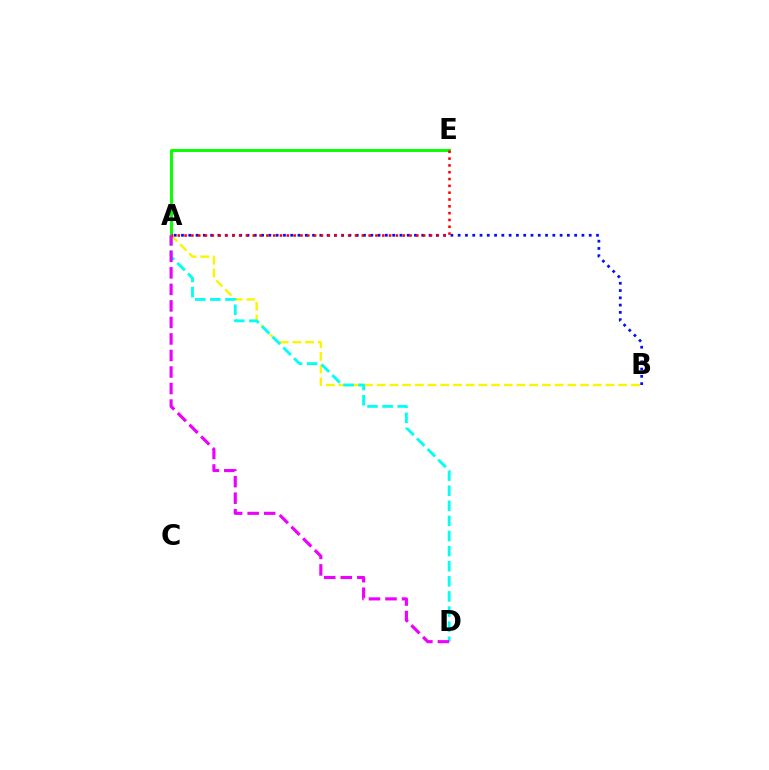{('A', 'B'): [{'color': '#fcf500', 'line_style': 'dashed', 'thickness': 1.73}, {'color': '#0010ff', 'line_style': 'dotted', 'thickness': 1.98}], ('A', 'E'): [{'color': '#08ff00', 'line_style': 'solid', 'thickness': 2.13}, {'color': '#ff0000', 'line_style': 'dotted', 'thickness': 1.85}], ('A', 'D'): [{'color': '#00fff6', 'line_style': 'dashed', 'thickness': 2.05}, {'color': '#ee00ff', 'line_style': 'dashed', 'thickness': 2.25}]}